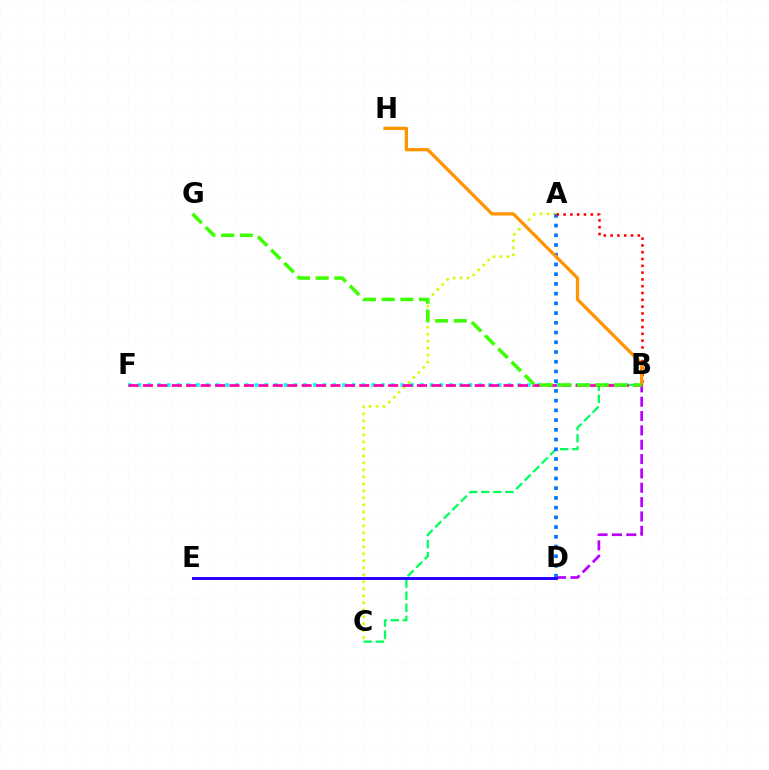{('A', 'C'): [{'color': '#d1ff00', 'line_style': 'dotted', 'thickness': 1.9}], ('B', 'C'): [{'color': '#00ff5c', 'line_style': 'dashed', 'thickness': 1.64}], ('B', 'F'): [{'color': '#00fff6', 'line_style': 'dotted', 'thickness': 2.64}, {'color': '#ff00ac', 'line_style': 'dashed', 'thickness': 1.96}], ('B', 'D'): [{'color': '#b900ff', 'line_style': 'dashed', 'thickness': 1.95}], ('A', 'D'): [{'color': '#0074ff', 'line_style': 'dotted', 'thickness': 2.64}], ('A', 'B'): [{'color': '#ff0000', 'line_style': 'dotted', 'thickness': 1.85}], ('B', 'H'): [{'color': '#ff9400', 'line_style': 'solid', 'thickness': 2.35}], ('B', 'G'): [{'color': '#3dff00', 'line_style': 'dashed', 'thickness': 2.54}], ('D', 'E'): [{'color': '#2500ff', 'line_style': 'solid', 'thickness': 2.1}]}